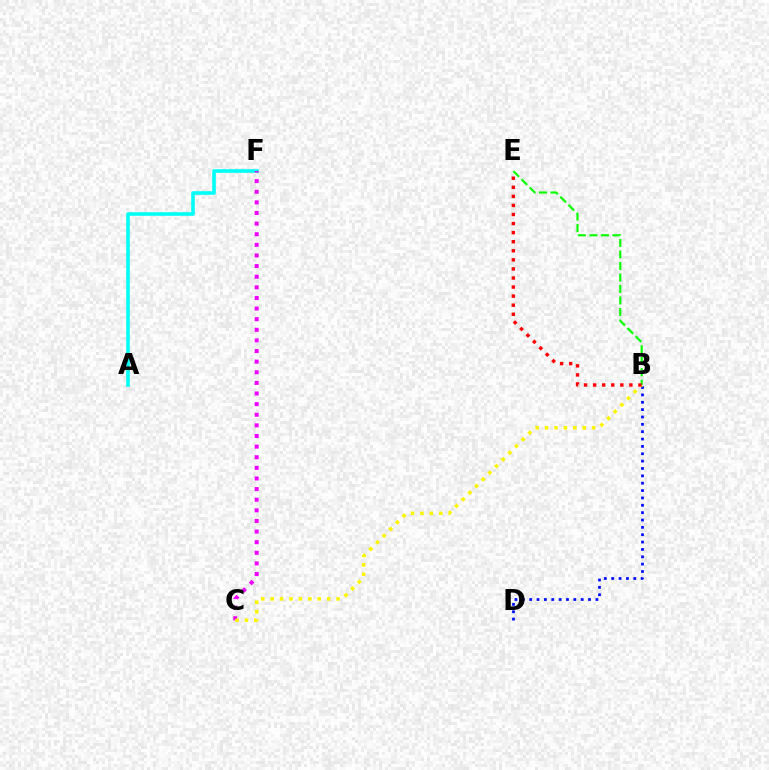{('B', 'D'): [{'color': '#0010ff', 'line_style': 'dotted', 'thickness': 2.0}], ('A', 'F'): [{'color': '#00fff6', 'line_style': 'solid', 'thickness': 2.61}], ('C', 'F'): [{'color': '#ee00ff', 'line_style': 'dotted', 'thickness': 2.89}], ('B', 'C'): [{'color': '#fcf500', 'line_style': 'dotted', 'thickness': 2.56}], ('B', 'E'): [{'color': '#08ff00', 'line_style': 'dashed', 'thickness': 1.56}, {'color': '#ff0000', 'line_style': 'dotted', 'thickness': 2.46}]}